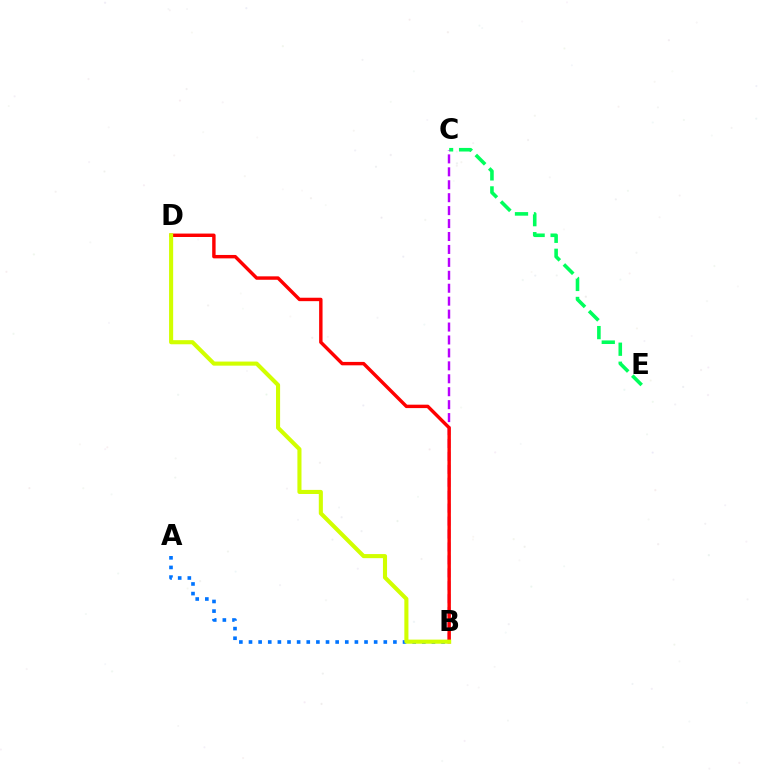{('C', 'E'): [{'color': '#00ff5c', 'line_style': 'dashed', 'thickness': 2.58}], ('B', 'C'): [{'color': '#b900ff', 'line_style': 'dashed', 'thickness': 1.76}], ('A', 'B'): [{'color': '#0074ff', 'line_style': 'dotted', 'thickness': 2.62}], ('B', 'D'): [{'color': '#ff0000', 'line_style': 'solid', 'thickness': 2.46}, {'color': '#d1ff00', 'line_style': 'solid', 'thickness': 2.95}]}